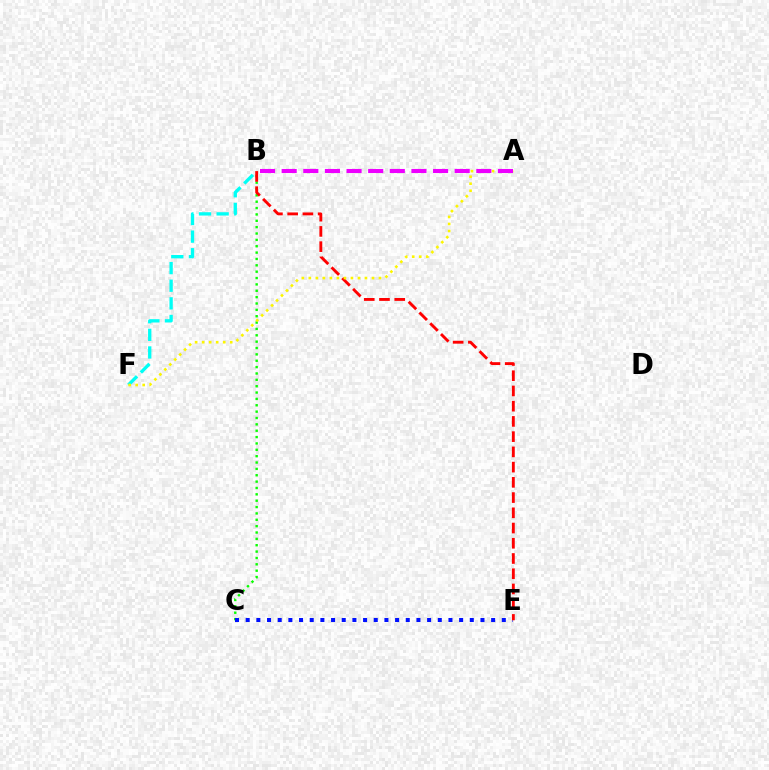{('B', 'F'): [{'color': '#00fff6', 'line_style': 'dashed', 'thickness': 2.39}], ('B', 'C'): [{'color': '#08ff00', 'line_style': 'dotted', 'thickness': 1.73}], ('C', 'E'): [{'color': '#0010ff', 'line_style': 'dotted', 'thickness': 2.9}], ('B', 'E'): [{'color': '#ff0000', 'line_style': 'dashed', 'thickness': 2.07}], ('A', 'F'): [{'color': '#fcf500', 'line_style': 'dotted', 'thickness': 1.91}], ('A', 'B'): [{'color': '#ee00ff', 'line_style': 'dashed', 'thickness': 2.94}]}